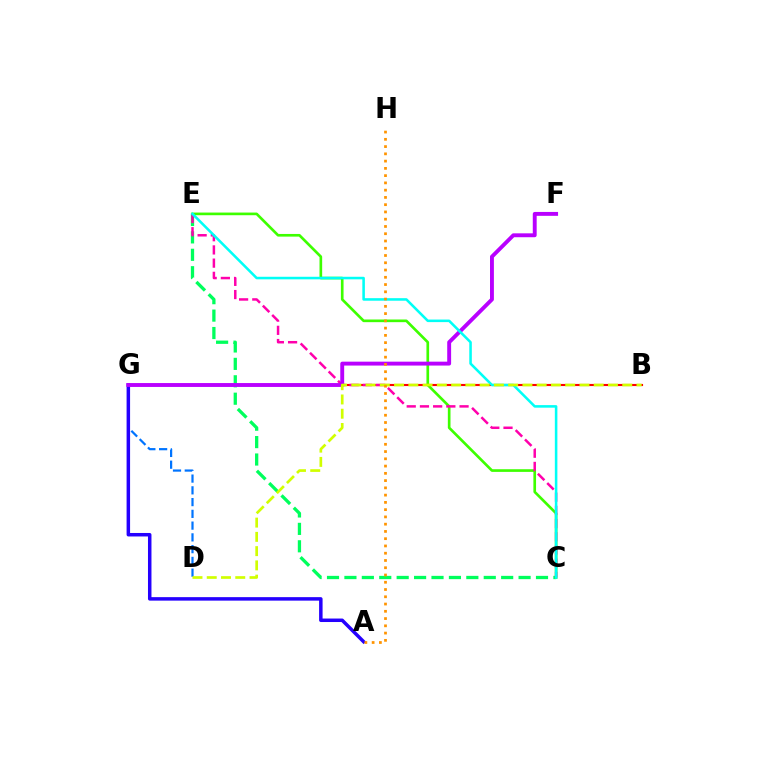{('C', 'E'): [{'color': '#3dff00', 'line_style': 'solid', 'thickness': 1.92}, {'color': '#00ff5c', 'line_style': 'dashed', 'thickness': 2.37}, {'color': '#ff00ac', 'line_style': 'dashed', 'thickness': 1.79}, {'color': '#00fff6', 'line_style': 'solid', 'thickness': 1.84}], ('D', 'G'): [{'color': '#0074ff', 'line_style': 'dashed', 'thickness': 1.6}], ('B', 'G'): [{'color': '#ff0000', 'line_style': 'solid', 'thickness': 1.53}], ('A', 'G'): [{'color': '#2500ff', 'line_style': 'solid', 'thickness': 2.51}], ('F', 'G'): [{'color': '#b900ff', 'line_style': 'solid', 'thickness': 2.8}], ('B', 'D'): [{'color': '#d1ff00', 'line_style': 'dashed', 'thickness': 1.94}], ('A', 'H'): [{'color': '#ff9400', 'line_style': 'dotted', 'thickness': 1.97}]}